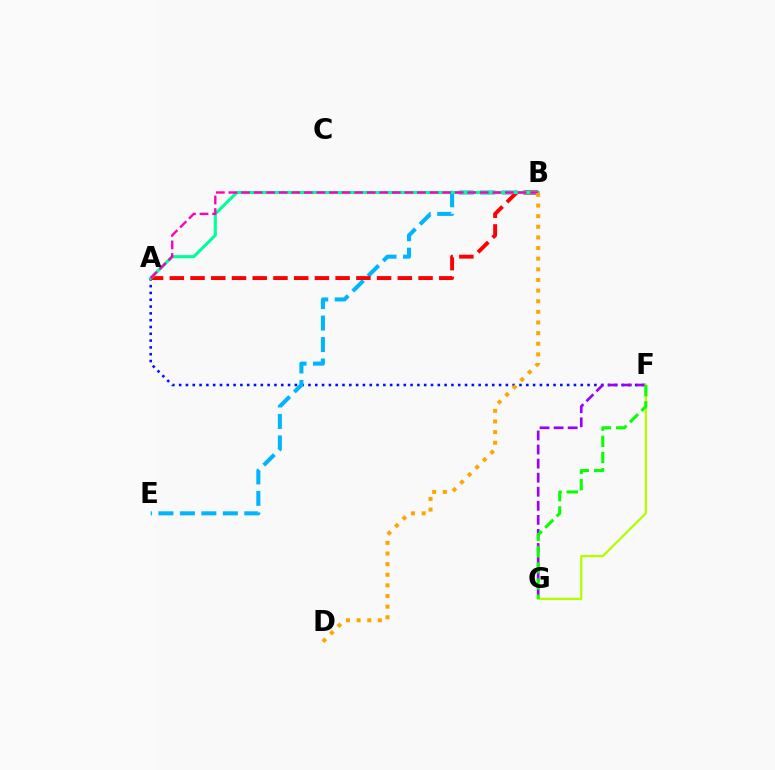{('A', 'F'): [{'color': '#0010ff', 'line_style': 'dotted', 'thickness': 1.85}], ('B', 'E'): [{'color': '#00b5ff', 'line_style': 'dashed', 'thickness': 2.92}], ('F', 'G'): [{'color': '#9b00ff', 'line_style': 'dashed', 'thickness': 1.91}, {'color': '#b3ff00', 'line_style': 'solid', 'thickness': 1.65}, {'color': '#08ff00', 'line_style': 'dashed', 'thickness': 2.2}], ('A', 'B'): [{'color': '#ff0000', 'line_style': 'dashed', 'thickness': 2.82}, {'color': '#00ff9d', 'line_style': 'solid', 'thickness': 2.25}, {'color': '#ff00bd', 'line_style': 'dashed', 'thickness': 1.71}], ('B', 'D'): [{'color': '#ffa500', 'line_style': 'dotted', 'thickness': 2.89}]}